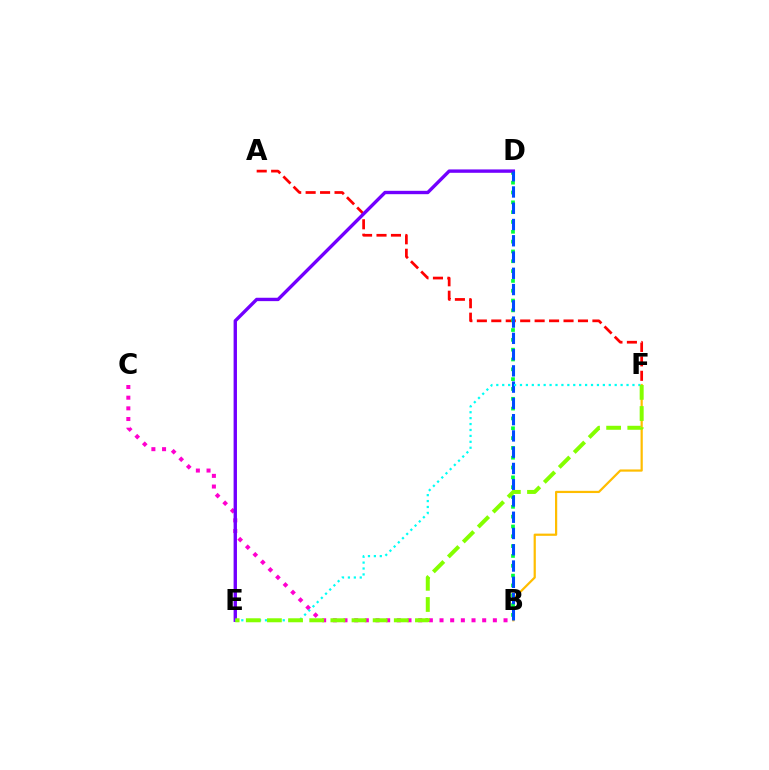{('B', 'F'): [{'color': '#ffbd00', 'line_style': 'solid', 'thickness': 1.59}], ('A', 'F'): [{'color': '#ff0000', 'line_style': 'dashed', 'thickness': 1.96}], ('B', 'D'): [{'color': '#00ff39', 'line_style': 'dotted', 'thickness': 2.67}, {'color': '#004bff', 'line_style': 'dashed', 'thickness': 2.21}], ('B', 'C'): [{'color': '#ff00cf', 'line_style': 'dotted', 'thickness': 2.9}], ('D', 'E'): [{'color': '#7200ff', 'line_style': 'solid', 'thickness': 2.43}], ('E', 'F'): [{'color': '#00fff6', 'line_style': 'dotted', 'thickness': 1.61}, {'color': '#84ff00', 'line_style': 'dashed', 'thickness': 2.87}]}